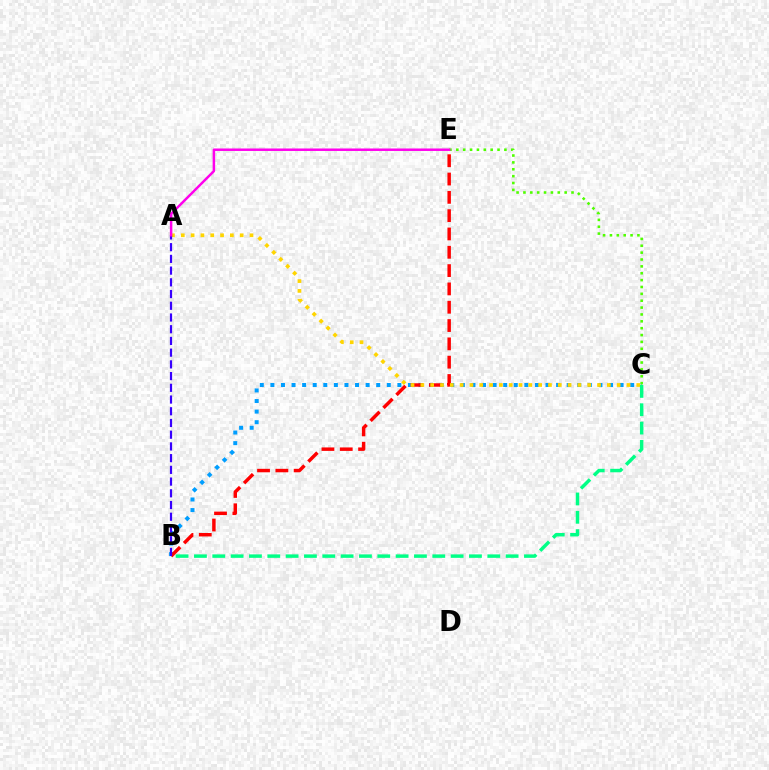{('B', 'C'): [{'color': '#009eff', 'line_style': 'dotted', 'thickness': 2.88}, {'color': '#00ff86', 'line_style': 'dashed', 'thickness': 2.49}], ('B', 'E'): [{'color': '#ff0000', 'line_style': 'dashed', 'thickness': 2.49}], ('A', 'C'): [{'color': '#ffd500', 'line_style': 'dotted', 'thickness': 2.67}], ('C', 'E'): [{'color': '#4fff00', 'line_style': 'dotted', 'thickness': 1.87}], ('A', 'B'): [{'color': '#3700ff', 'line_style': 'dashed', 'thickness': 1.59}], ('A', 'E'): [{'color': '#ff00ed', 'line_style': 'solid', 'thickness': 1.78}]}